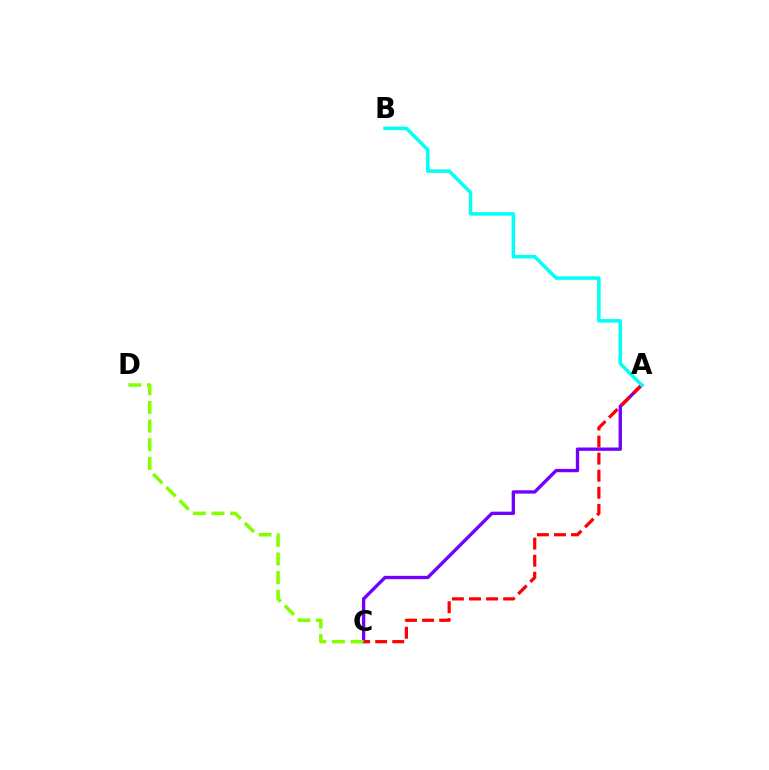{('A', 'C'): [{'color': '#7200ff', 'line_style': 'solid', 'thickness': 2.41}, {'color': '#ff0000', 'line_style': 'dashed', 'thickness': 2.32}], ('A', 'B'): [{'color': '#00fff6', 'line_style': 'solid', 'thickness': 2.53}], ('C', 'D'): [{'color': '#84ff00', 'line_style': 'dashed', 'thickness': 2.53}]}